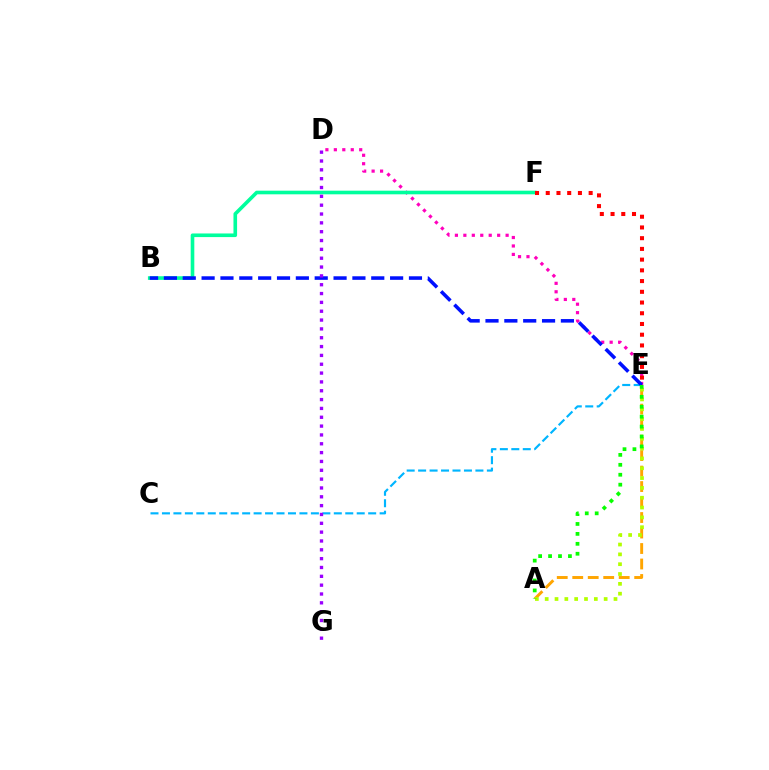{('A', 'E'): [{'color': '#ffa500', 'line_style': 'dashed', 'thickness': 2.1}, {'color': '#b3ff00', 'line_style': 'dotted', 'thickness': 2.67}, {'color': '#08ff00', 'line_style': 'dotted', 'thickness': 2.7}], ('D', 'E'): [{'color': '#ff00bd', 'line_style': 'dotted', 'thickness': 2.3}], ('B', 'F'): [{'color': '#00ff9d', 'line_style': 'solid', 'thickness': 2.61}], ('C', 'E'): [{'color': '#00b5ff', 'line_style': 'dashed', 'thickness': 1.56}], ('B', 'E'): [{'color': '#0010ff', 'line_style': 'dashed', 'thickness': 2.56}], ('E', 'F'): [{'color': '#ff0000', 'line_style': 'dotted', 'thickness': 2.91}], ('D', 'G'): [{'color': '#9b00ff', 'line_style': 'dotted', 'thickness': 2.4}]}